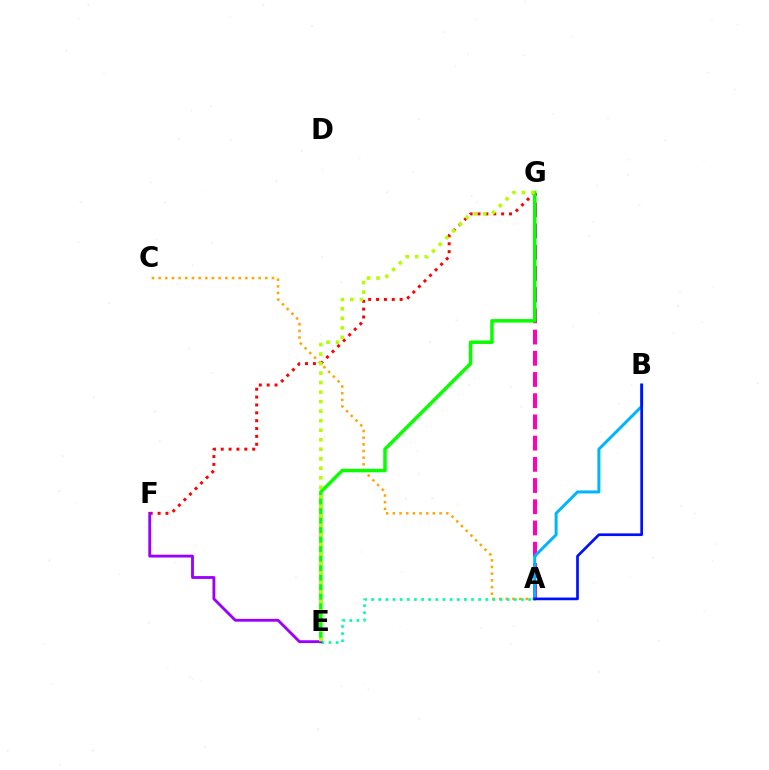{('A', 'G'): [{'color': '#ff00bd', 'line_style': 'dashed', 'thickness': 2.88}], ('A', 'C'): [{'color': '#ffa500', 'line_style': 'dotted', 'thickness': 1.81}], ('F', 'G'): [{'color': '#ff0000', 'line_style': 'dotted', 'thickness': 2.14}], ('E', 'G'): [{'color': '#08ff00', 'line_style': 'solid', 'thickness': 2.51}, {'color': '#b3ff00', 'line_style': 'dotted', 'thickness': 2.59}], ('A', 'B'): [{'color': '#00b5ff', 'line_style': 'solid', 'thickness': 2.15}, {'color': '#0010ff', 'line_style': 'solid', 'thickness': 1.94}], ('A', 'E'): [{'color': '#00ff9d', 'line_style': 'dotted', 'thickness': 1.94}], ('E', 'F'): [{'color': '#9b00ff', 'line_style': 'solid', 'thickness': 2.04}]}